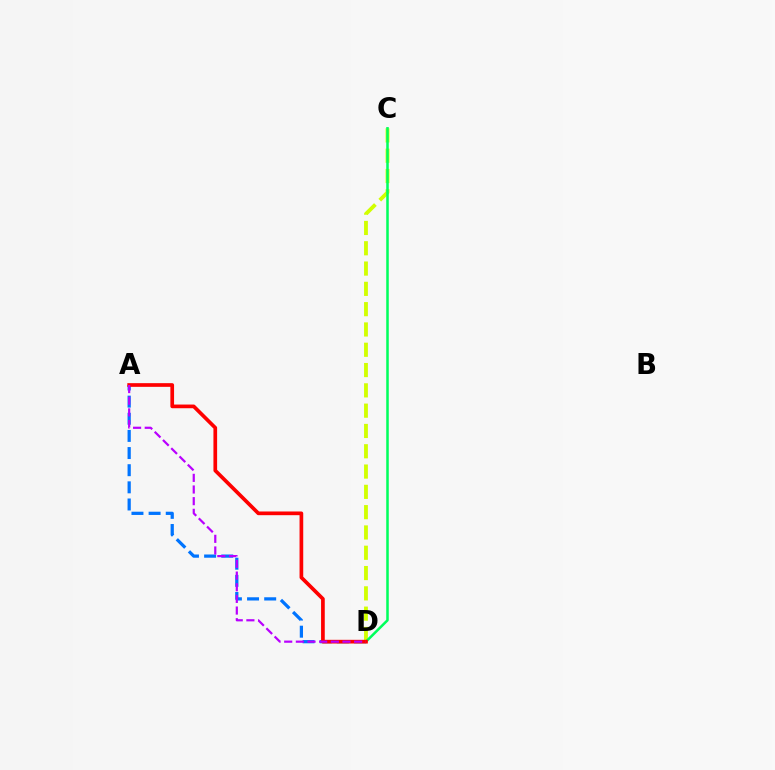{('A', 'D'): [{'color': '#0074ff', 'line_style': 'dashed', 'thickness': 2.33}, {'color': '#ff0000', 'line_style': 'solid', 'thickness': 2.66}, {'color': '#b900ff', 'line_style': 'dashed', 'thickness': 1.58}], ('C', 'D'): [{'color': '#d1ff00', 'line_style': 'dashed', 'thickness': 2.76}, {'color': '#00ff5c', 'line_style': 'solid', 'thickness': 1.82}]}